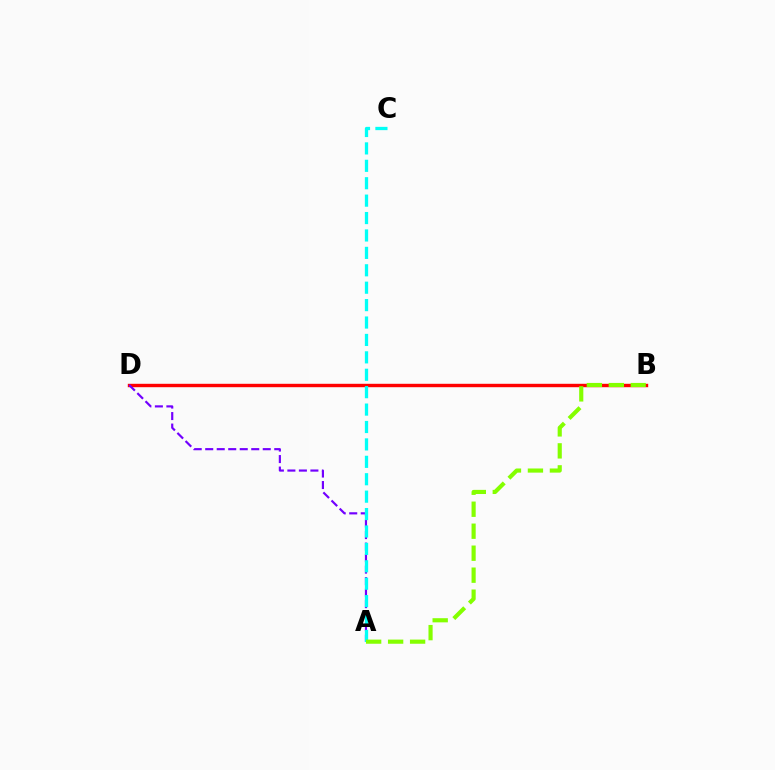{('B', 'D'): [{'color': '#ff0000', 'line_style': 'solid', 'thickness': 2.45}], ('A', 'D'): [{'color': '#7200ff', 'line_style': 'dashed', 'thickness': 1.56}], ('A', 'C'): [{'color': '#00fff6', 'line_style': 'dashed', 'thickness': 2.37}], ('A', 'B'): [{'color': '#84ff00', 'line_style': 'dashed', 'thickness': 2.99}]}